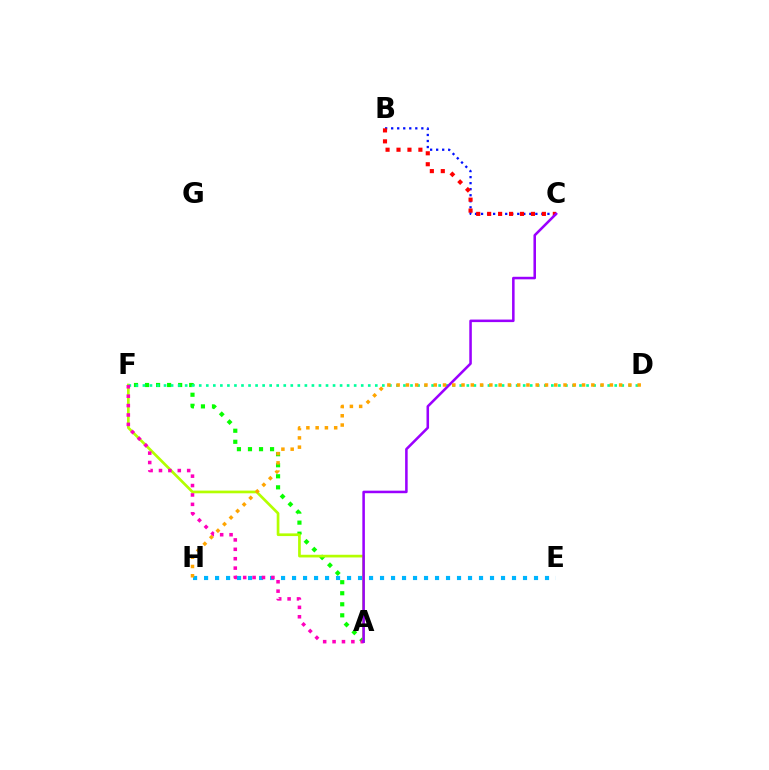{('E', 'H'): [{'color': '#00b5ff', 'line_style': 'dotted', 'thickness': 2.99}], ('A', 'F'): [{'color': '#08ff00', 'line_style': 'dotted', 'thickness': 3.0}, {'color': '#b3ff00', 'line_style': 'solid', 'thickness': 1.94}, {'color': '#ff00bd', 'line_style': 'dotted', 'thickness': 2.55}], ('B', 'C'): [{'color': '#0010ff', 'line_style': 'dotted', 'thickness': 1.64}, {'color': '#ff0000', 'line_style': 'dotted', 'thickness': 2.97}], ('D', 'F'): [{'color': '#00ff9d', 'line_style': 'dotted', 'thickness': 1.91}], ('A', 'C'): [{'color': '#9b00ff', 'line_style': 'solid', 'thickness': 1.83}], ('D', 'H'): [{'color': '#ffa500', 'line_style': 'dotted', 'thickness': 2.52}]}